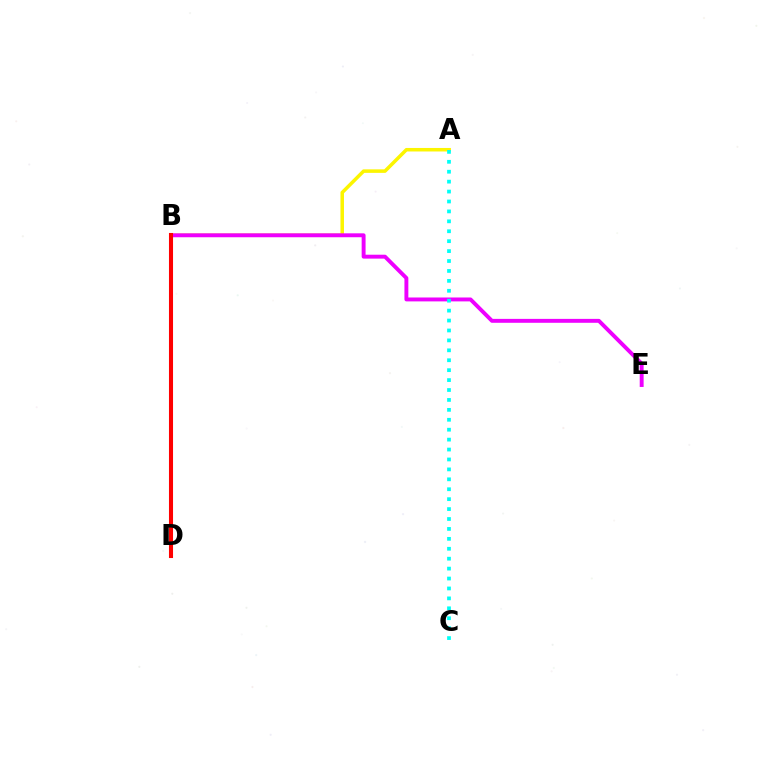{('B', 'D'): [{'color': '#0010ff', 'line_style': 'solid', 'thickness': 1.73}, {'color': '#08ff00', 'line_style': 'dotted', 'thickness': 1.57}, {'color': '#ff0000', 'line_style': 'solid', 'thickness': 2.93}], ('A', 'B'): [{'color': '#fcf500', 'line_style': 'solid', 'thickness': 2.53}], ('B', 'E'): [{'color': '#ee00ff', 'line_style': 'solid', 'thickness': 2.82}], ('A', 'C'): [{'color': '#00fff6', 'line_style': 'dotted', 'thickness': 2.7}]}